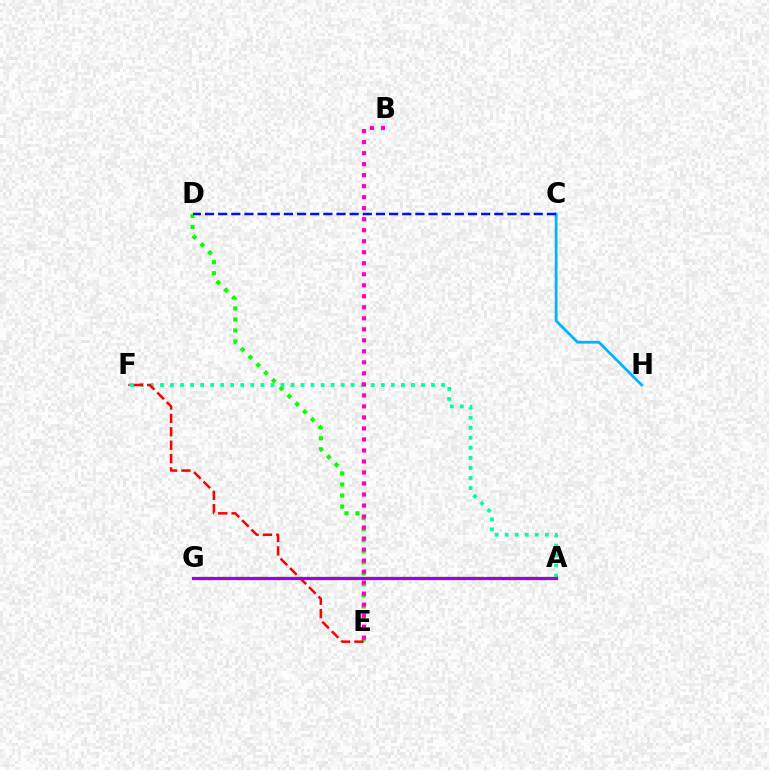{('C', 'H'): [{'color': '#00b5ff', 'line_style': 'solid', 'thickness': 2.02}], ('D', 'E'): [{'color': '#08ff00', 'line_style': 'dotted', 'thickness': 2.99}], ('C', 'D'): [{'color': '#0010ff', 'line_style': 'dashed', 'thickness': 1.79}], ('A', 'F'): [{'color': '#00ff9d', 'line_style': 'dotted', 'thickness': 2.73}], ('A', 'G'): [{'color': '#ffa500', 'line_style': 'dotted', 'thickness': 1.63}, {'color': '#b3ff00', 'line_style': 'dashed', 'thickness': 2.46}, {'color': '#9b00ff', 'line_style': 'solid', 'thickness': 2.31}], ('E', 'F'): [{'color': '#ff0000', 'line_style': 'dashed', 'thickness': 1.82}], ('B', 'E'): [{'color': '#ff00bd', 'line_style': 'dotted', 'thickness': 2.99}]}